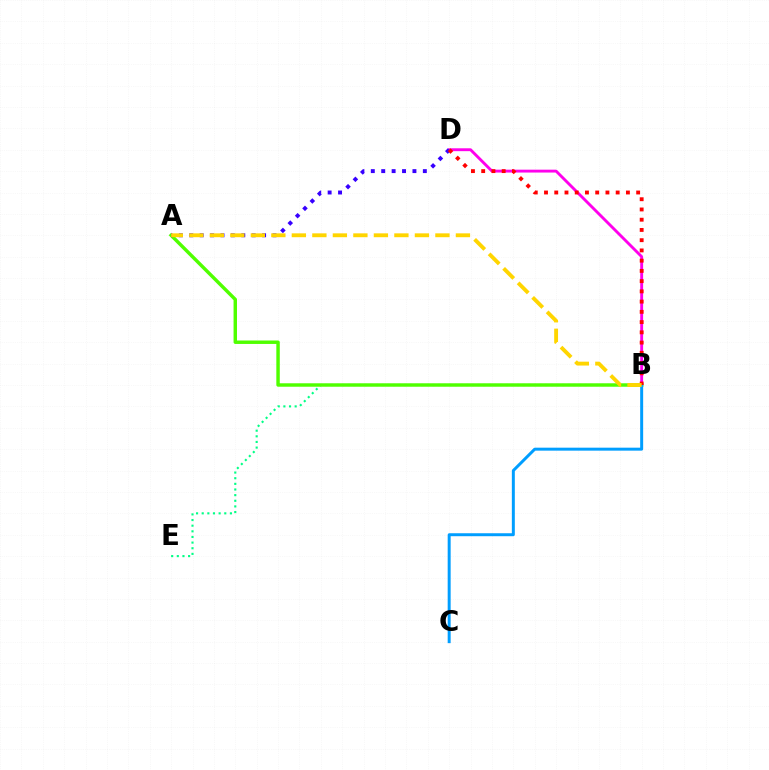{('B', 'E'): [{'color': '#00ff86', 'line_style': 'dotted', 'thickness': 1.53}], ('A', 'B'): [{'color': '#4fff00', 'line_style': 'solid', 'thickness': 2.48}, {'color': '#ffd500', 'line_style': 'dashed', 'thickness': 2.79}], ('B', 'D'): [{'color': '#ff00ed', 'line_style': 'solid', 'thickness': 2.07}, {'color': '#ff0000', 'line_style': 'dotted', 'thickness': 2.78}], ('A', 'D'): [{'color': '#3700ff', 'line_style': 'dotted', 'thickness': 2.83}], ('B', 'C'): [{'color': '#009eff', 'line_style': 'solid', 'thickness': 2.14}]}